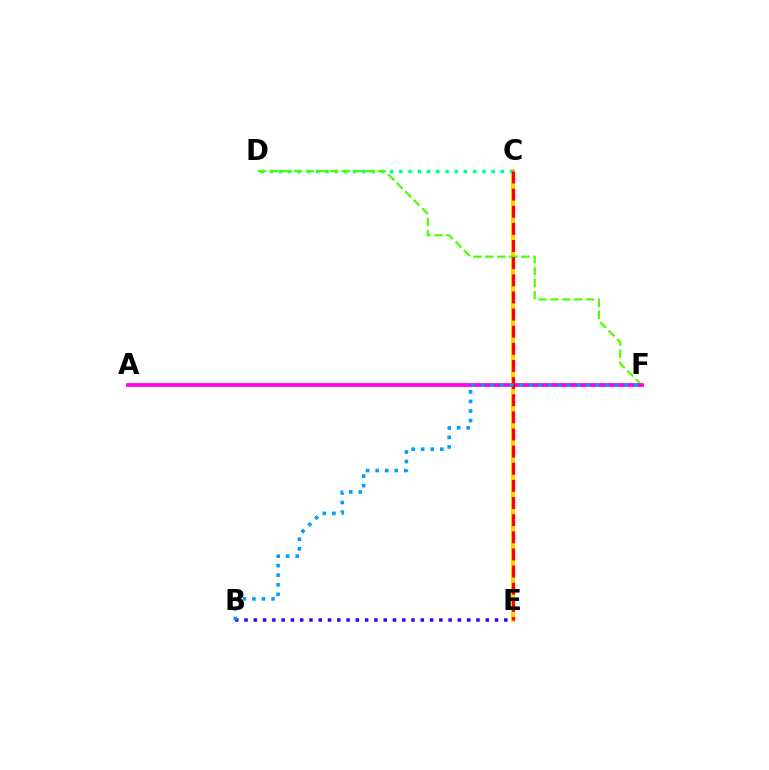{('C', 'E'): [{'color': '#ffd500', 'line_style': 'solid', 'thickness': 2.94}, {'color': '#ff0000', 'line_style': 'dashed', 'thickness': 2.33}], ('C', 'D'): [{'color': '#00ff86', 'line_style': 'dotted', 'thickness': 2.51}], ('B', 'E'): [{'color': '#3700ff', 'line_style': 'dotted', 'thickness': 2.52}], ('D', 'F'): [{'color': '#4fff00', 'line_style': 'dashed', 'thickness': 1.63}], ('A', 'F'): [{'color': '#ff00ed', 'line_style': 'solid', 'thickness': 2.71}], ('B', 'F'): [{'color': '#009eff', 'line_style': 'dotted', 'thickness': 2.6}]}